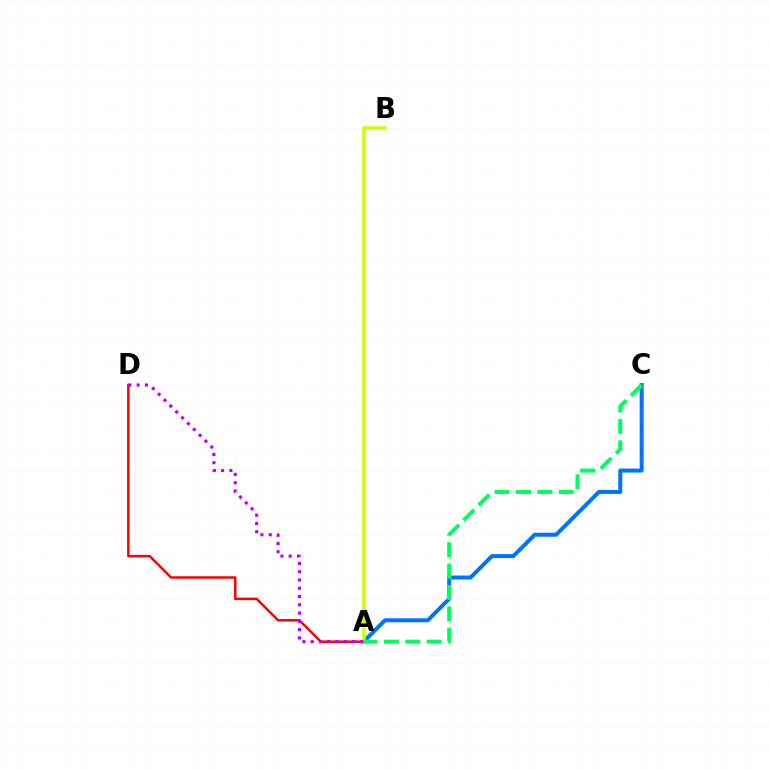{('A', 'D'): [{'color': '#ff0000', 'line_style': 'solid', 'thickness': 1.79}, {'color': '#b900ff', 'line_style': 'dotted', 'thickness': 2.25}], ('A', 'C'): [{'color': '#0074ff', 'line_style': 'solid', 'thickness': 2.88}, {'color': '#00ff5c', 'line_style': 'dashed', 'thickness': 2.91}], ('A', 'B'): [{'color': '#d1ff00', 'line_style': 'solid', 'thickness': 2.54}]}